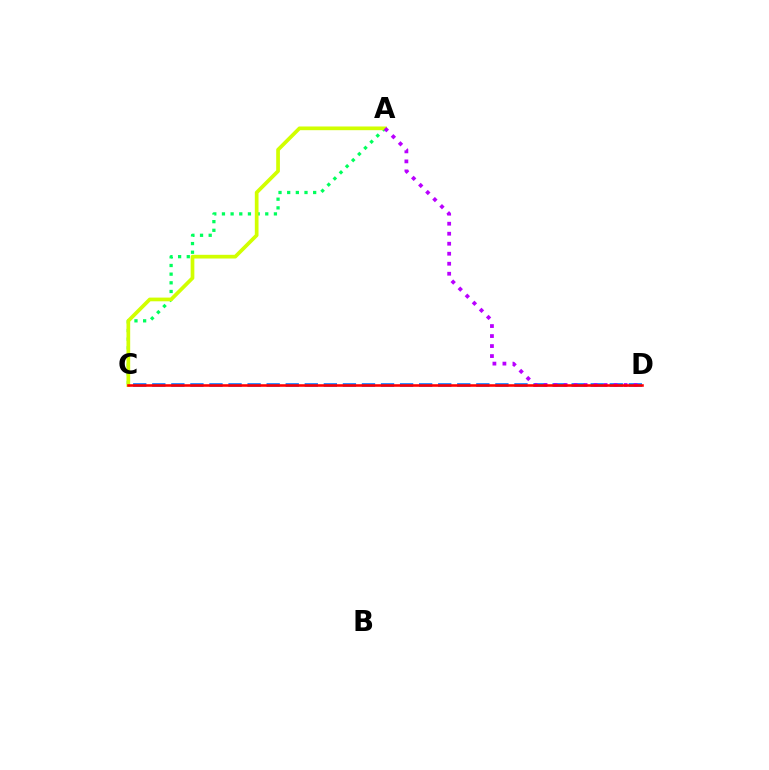{('A', 'C'): [{'color': '#00ff5c', 'line_style': 'dotted', 'thickness': 2.35}, {'color': '#d1ff00', 'line_style': 'solid', 'thickness': 2.67}], ('C', 'D'): [{'color': '#0074ff', 'line_style': 'dashed', 'thickness': 2.59}, {'color': '#ff0000', 'line_style': 'solid', 'thickness': 1.86}], ('A', 'D'): [{'color': '#b900ff', 'line_style': 'dotted', 'thickness': 2.72}]}